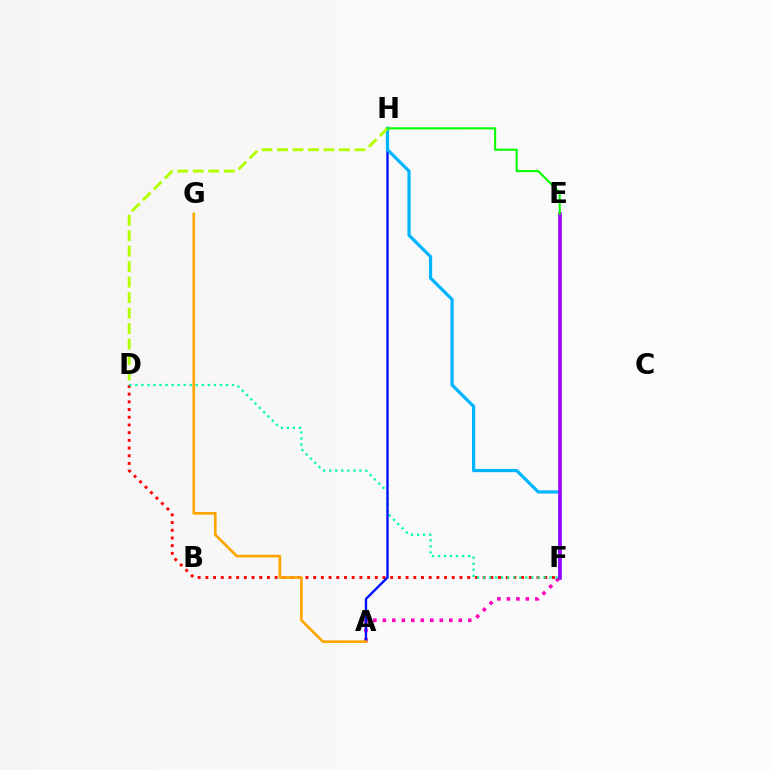{('D', 'F'): [{'color': '#ff0000', 'line_style': 'dotted', 'thickness': 2.09}, {'color': '#00ff9d', 'line_style': 'dotted', 'thickness': 1.64}], ('A', 'F'): [{'color': '#ff00bd', 'line_style': 'dotted', 'thickness': 2.58}], ('A', 'H'): [{'color': '#0010ff', 'line_style': 'solid', 'thickness': 1.72}], ('F', 'H'): [{'color': '#00b5ff', 'line_style': 'solid', 'thickness': 2.32}], ('E', 'F'): [{'color': '#9b00ff', 'line_style': 'solid', 'thickness': 2.58}], ('D', 'H'): [{'color': '#b3ff00', 'line_style': 'dashed', 'thickness': 2.11}], ('A', 'G'): [{'color': '#ffa500', 'line_style': 'solid', 'thickness': 1.92}], ('E', 'H'): [{'color': '#08ff00', 'line_style': 'solid', 'thickness': 1.51}]}